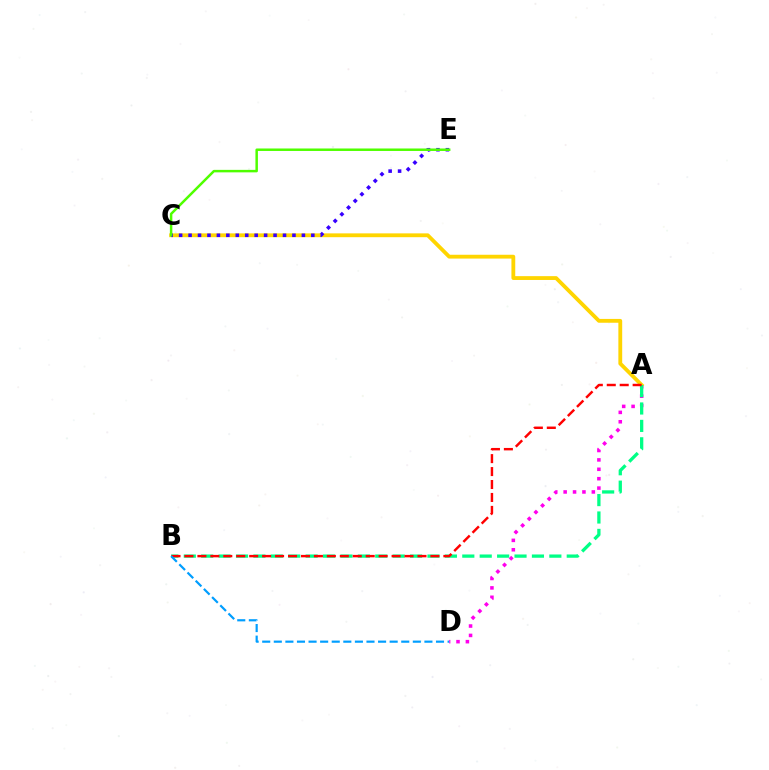{('A', 'D'): [{'color': '#ff00ed', 'line_style': 'dotted', 'thickness': 2.55}], ('A', 'C'): [{'color': '#ffd500', 'line_style': 'solid', 'thickness': 2.75}], ('A', 'B'): [{'color': '#00ff86', 'line_style': 'dashed', 'thickness': 2.36}, {'color': '#ff0000', 'line_style': 'dashed', 'thickness': 1.76}], ('B', 'D'): [{'color': '#009eff', 'line_style': 'dashed', 'thickness': 1.57}], ('C', 'E'): [{'color': '#3700ff', 'line_style': 'dotted', 'thickness': 2.57}, {'color': '#4fff00', 'line_style': 'solid', 'thickness': 1.79}]}